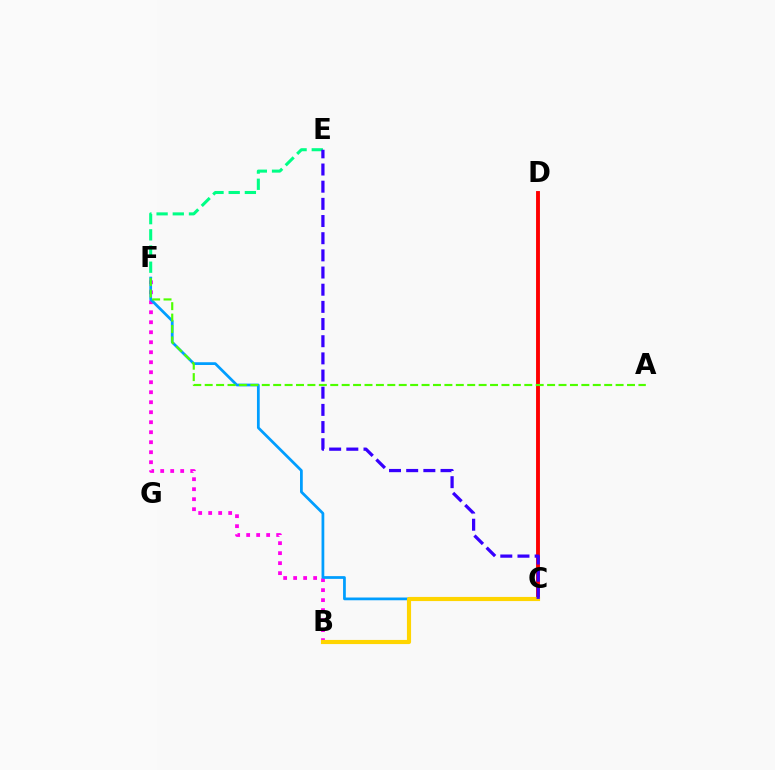{('C', 'D'): [{'color': '#ff0000', 'line_style': 'solid', 'thickness': 2.8}], ('B', 'F'): [{'color': '#ff00ed', 'line_style': 'dotted', 'thickness': 2.72}], ('C', 'F'): [{'color': '#009eff', 'line_style': 'solid', 'thickness': 1.98}], ('A', 'F'): [{'color': '#4fff00', 'line_style': 'dashed', 'thickness': 1.55}], ('E', 'F'): [{'color': '#00ff86', 'line_style': 'dashed', 'thickness': 2.2}], ('B', 'C'): [{'color': '#ffd500', 'line_style': 'solid', 'thickness': 2.98}], ('C', 'E'): [{'color': '#3700ff', 'line_style': 'dashed', 'thickness': 2.33}]}